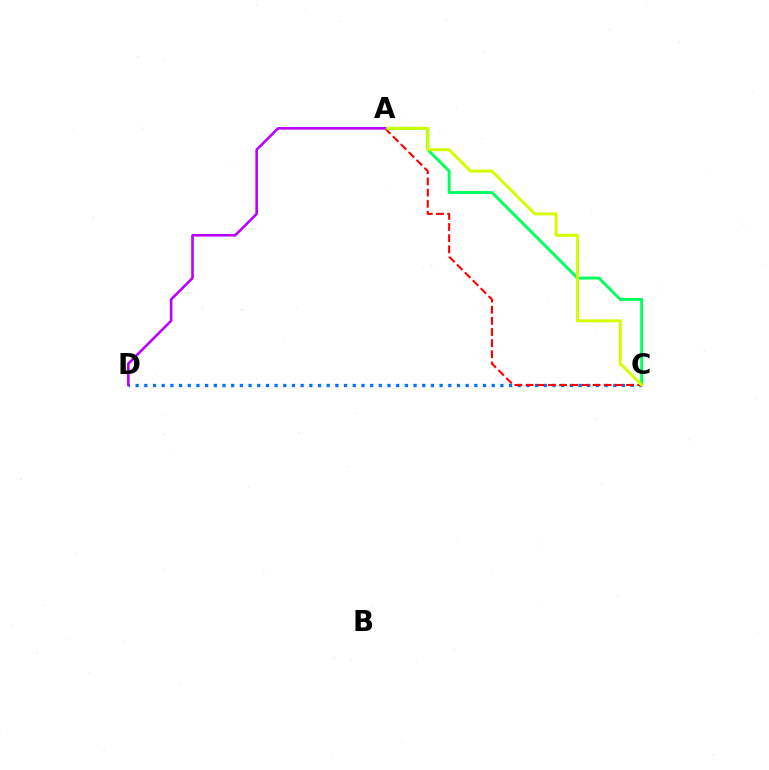{('A', 'C'): [{'color': '#00ff5c', 'line_style': 'solid', 'thickness': 2.08}, {'color': '#ff0000', 'line_style': 'dashed', 'thickness': 1.52}, {'color': '#d1ff00', 'line_style': 'solid', 'thickness': 2.12}], ('C', 'D'): [{'color': '#0074ff', 'line_style': 'dotted', 'thickness': 2.36}], ('A', 'D'): [{'color': '#b900ff', 'line_style': 'solid', 'thickness': 1.86}]}